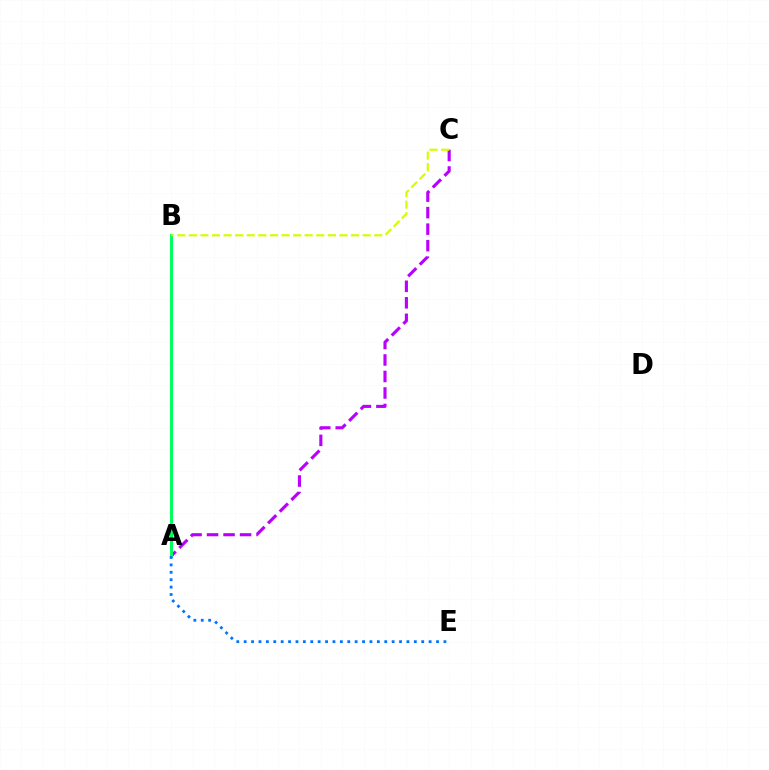{('A', 'C'): [{'color': '#b900ff', 'line_style': 'dashed', 'thickness': 2.24}], ('A', 'B'): [{'color': '#ff0000', 'line_style': 'dotted', 'thickness': 1.95}, {'color': '#00ff5c', 'line_style': 'solid', 'thickness': 2.17}], ('B', 'C'): [{'color': '#d1ff00', 'line_style': 'dashed', 'thickness': 1.57}], ('A', 'E'): [{'color': '#0074ff', 'line_style': 'dotted', 'thickness': 2.01}]}